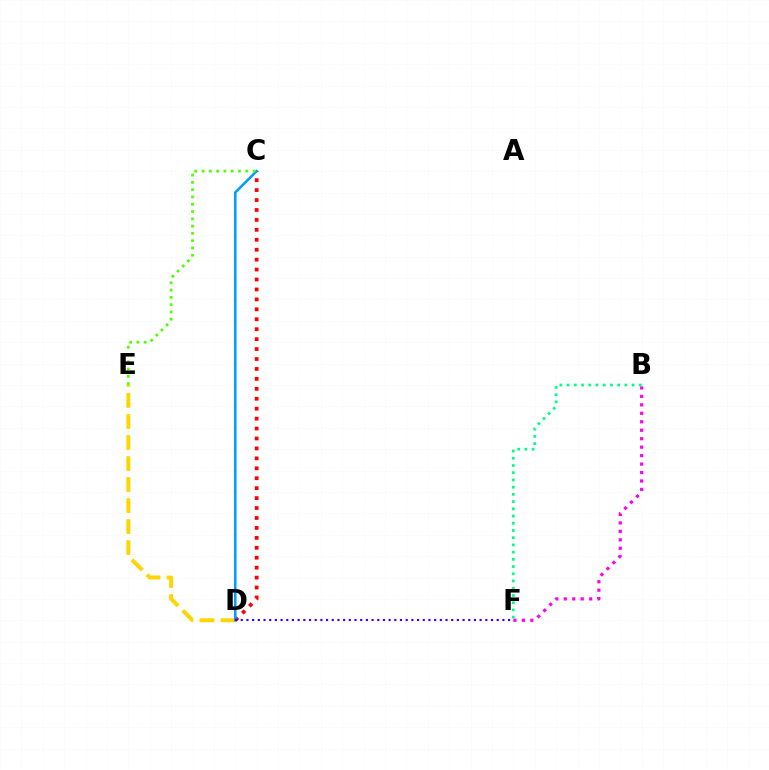{('C', 'D'): [{'color': '#ff0000', 'line_style': 'dotted', 'thickness': 2.7}, {'color': '#009eff', 'line_style': 'solid', 'thickness': 1.84}], ('D', 'E'): [{'color': '#ffd500', 'line_style': 'dashed', 'thickness': 2.86}], ('D', 'F'): [{'color': '#3700ff', 'line_style': 'dotted', 'thickness': 1.55}], ('C', 'E'): [{'color': '#4fff00', 'line_style': 'dotted', 'thickness': 1.98}], ('B', 'F'): [{'color': '#ff00ed', 'line_style': 'dotted', 'thickness': 2.3}, {'color': '#00ff86', 'line_style': 'dotted', 'thickness': 1.96}]}